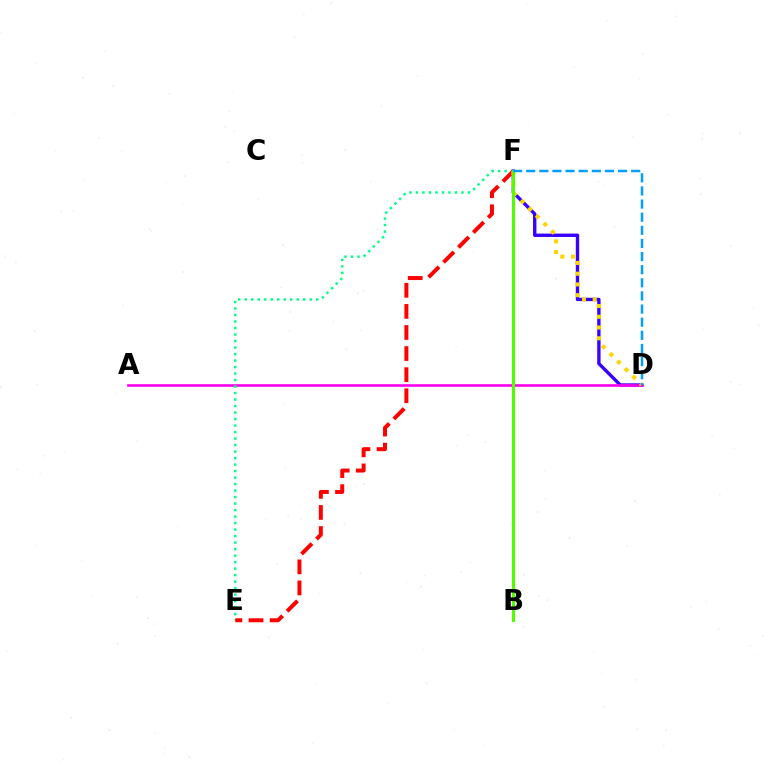{('D', 'F'): [{'color': '#3700ff', 'line_style': 'solid', 'thickness': 2.42}, {'color': '#ffd500', 'line_style': 'dotted', 'thickness': 2.92}, {'color': '#009eff', 'line_style': 'dashed', 'thickness': 1.78}], ('A', 'D'): [{'color': '#ff00ed', 'line_style': 'solid', 'thickness': 1.89}], ('E', 'F'): [{'color': '#00ff86', 'line_style': 'dotted', 'thickness': 1.77}, {'color': '#ff0000', 'line_style': 'dashed', 'thickness': 2.86}], ('B', 'F'): [{'color': '#4fff00', 'line_style': 'solid', 'thickness': 2.16}]}